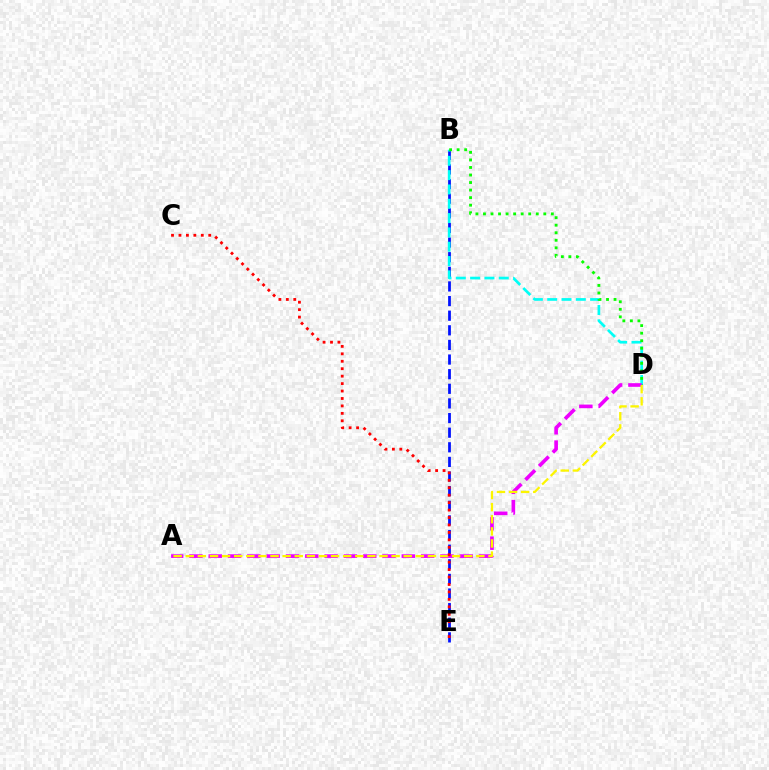{('B', 'E'): [{'color': '#0010ff', 'line_style': 'dashed', 'thickness': 1.99}], ('B', 'D'): [{'color': '#00fff6', 'line_style': 'dashed', 'thickness': 1.95}, {'color': '#08ff00', 'line_style': 'dotted', 'thickness': 2.05}], ('A', 'D'): [{'color': '#ee00ff', 'line_style': 'dashed', 'thickness': 2.62}, {'color': '#fcf500', 'line_style': 'dashed', 'thickness': 1.64}], ('C', 'E'): [{'color': '#ff0000', 'line_style': 'dotted', 'thickness': 2.02}]}